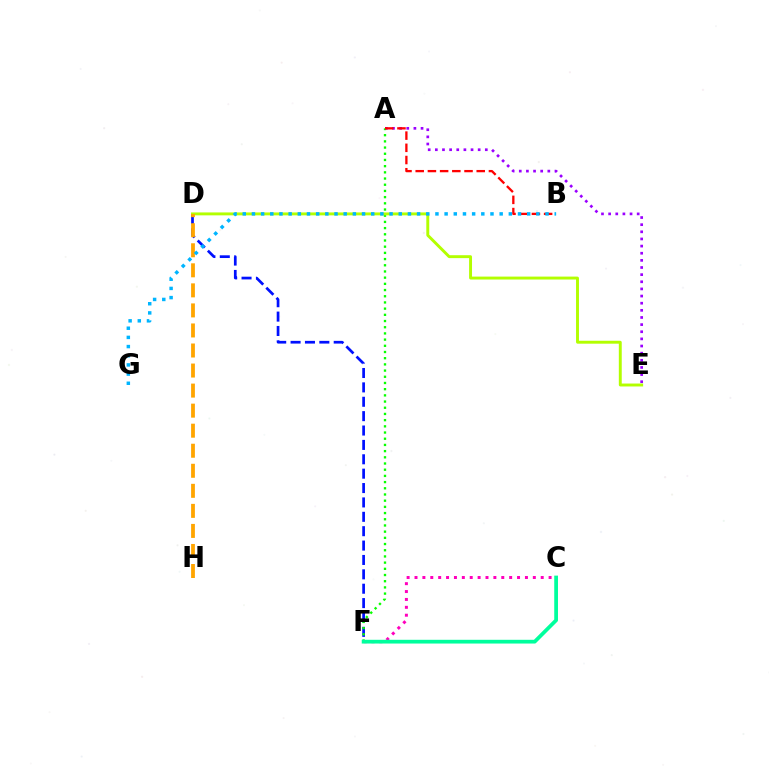{('D', 'F'): [{'color': '#0010ff', 'line_style': 'dashed', 'thickness': 1.95}], ('A', 'E'): [{'color': '#9b00ff', 'line_style': 'dotted', 'thickness': 1.94}], ('A', 'F'): [{'color': '#08ff00', 'line_style': 'dotted', 'thickness': 1.68}], ('A', 'B'): [{'color': '#ff0000', 'line_style': 'dashed', 'thickness': 1.66}], ('D', 'E'): [{'color': '#b3ff00', 'line_style': 'solid', 'thickness': 2.1}], ('D', 'H'): [{'color': '#ffa500', 'line_style': 'dashed', 'thickness': 2.72}], ('B', 'G'): [{'color': '#00b5ff', 'line_style': 'dotted', 'thickness': 2.49}], ('C', 'F'): [{'color': '#ff00bd', 'line_style': 'dotted', 'thickness': 2.14}, {'color': '#00ff9d', 'line_style': 'solid', 'thickness': 2.7}]}